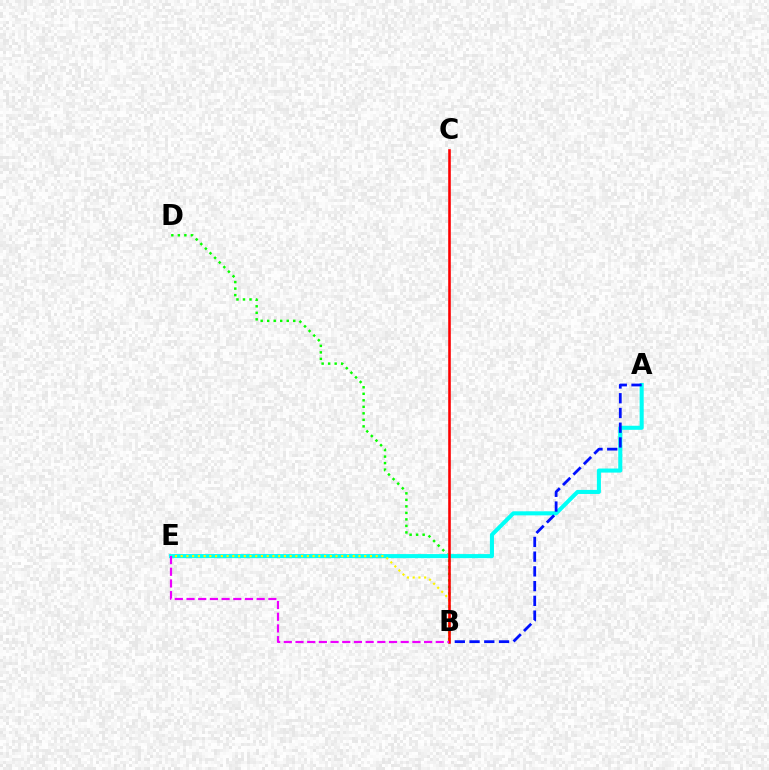{('B', 'D'): [{'color': '#08ff00', 'line_style': 'dotted', 'thickness': 1.77}], ('A', 'E'): [{'color': '#00fff6', 'line_style': 'solid', 'thickness': 2.92}], ('B', 'E'): [{'color': '#fcf500', 'line_style': 'dotted', 'thickness': 1.56}, {'color': '#ee00ff', 'line_style': 'dashed', 'thickness': 1.59}], ('A', 'B'): [{'color': '#0010ff', 'line_style': 'dashed', 'thickness': 2.0}], ('B', 'C'): [{'color': '#ff0000', 'line_style': 'solid', 'thickness': 1.87}]}